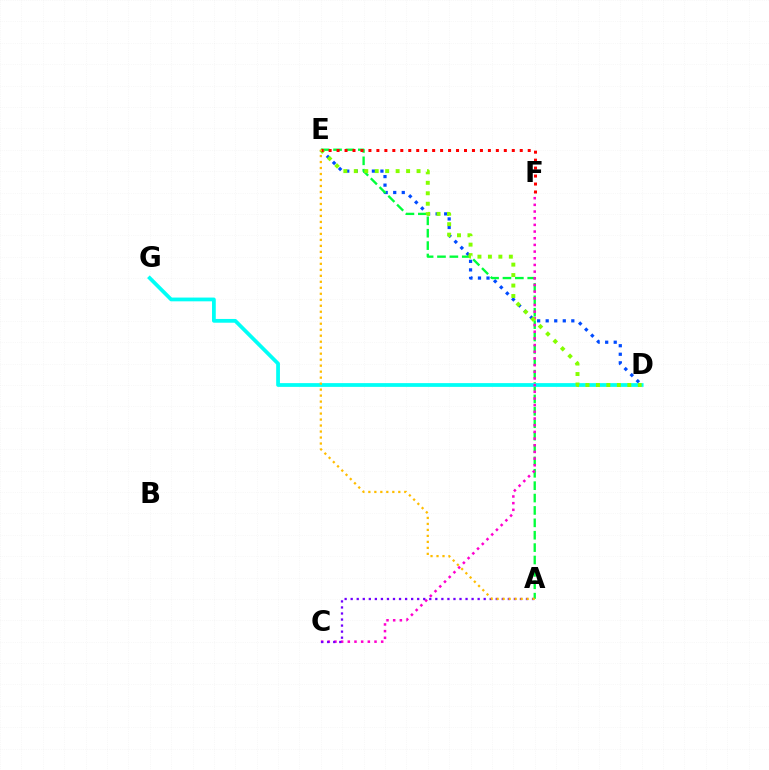{('D', 'E'): [{'color': '#004bff', 'line_style': 'dotted', 'thickness': 2.32}, {'color': '#84ff00', 'line_style': 'dotted', 'thickness': 2.84}], ('A', 'E'): [{'color': '#00ff39', 'line_style': 'dashed', 'thickness': 1.68}, {'color': '#ffbd00', 'line_style': 'dotted', 'thickness': 1.63}], ('D', 'G'): [{'color': '#00fff6', 'line_style': 'solid', 'thickness': 2.71}], ('C', 'F'): [{'color': '#ff00cf', 'line_style': 'dotted', 'thickness': 1.81}], ('E', 'F'): [{'color': '#ff0000', 'line_style': 'dotted', 'thickness': 2.16}], ('A', 'C'): [{'color': '#7200ff', 'line_style': 'dotted', 'thickness': 1.64}]}